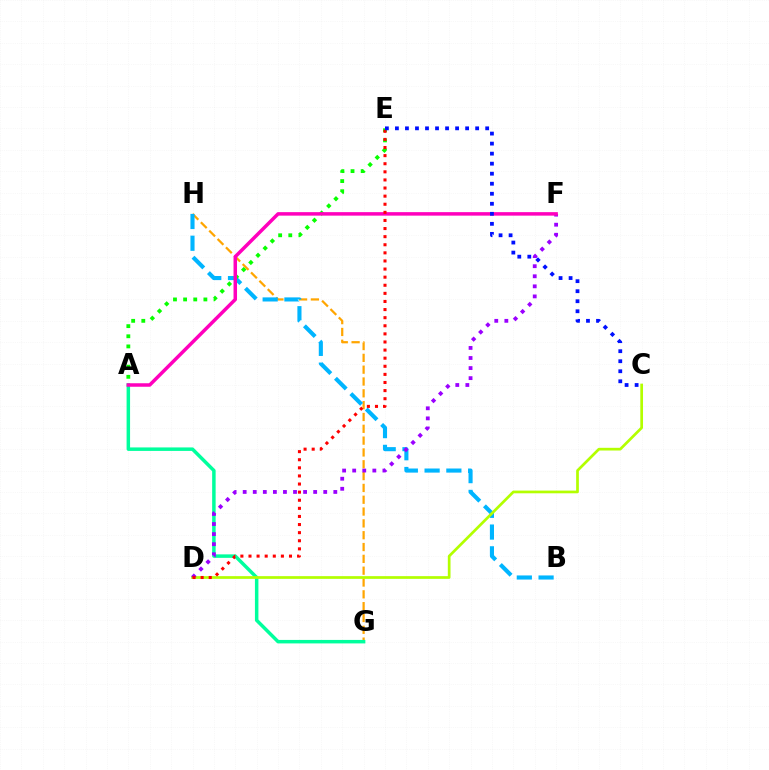{('G', 'H'): [{'color': '#ffa500', 'line_style': 'dashed', 'thickness': 1.61}], ('B', 'H'): [{'color': '#00b5ff', 'line_style': 'dashed', 'thickness': 2.96}], ('A', 'G'): [{'color': '#00ff9d', 'line_style': 'solid', 'thickness': 2.51}], ('A', 'E'): [{'color': '#08ff00', 'line_style': 'dotted', 'thickness': 2.75}], ('C', 'D'): [{'color': '#b3ff00', 'line_style': 'solid', 'thickness': 1.95}], ('D', 'F'): [{'color': '#9b00ff', 'line_style': 'dotted', 'thickness': 2.74}], ('A', 'F'): [{'color': '#ff00bd', 'line_style': 'solid', 'thickness': 2.52}], ('D', 'E'): [{'color': '#ff0000', 'line_style': 'dotted', 'thickness': 2.2}], ('C', 'E'): [{'color': '#0010ff', 'line_style': 'dotted', 'thickness': 2.72}]}